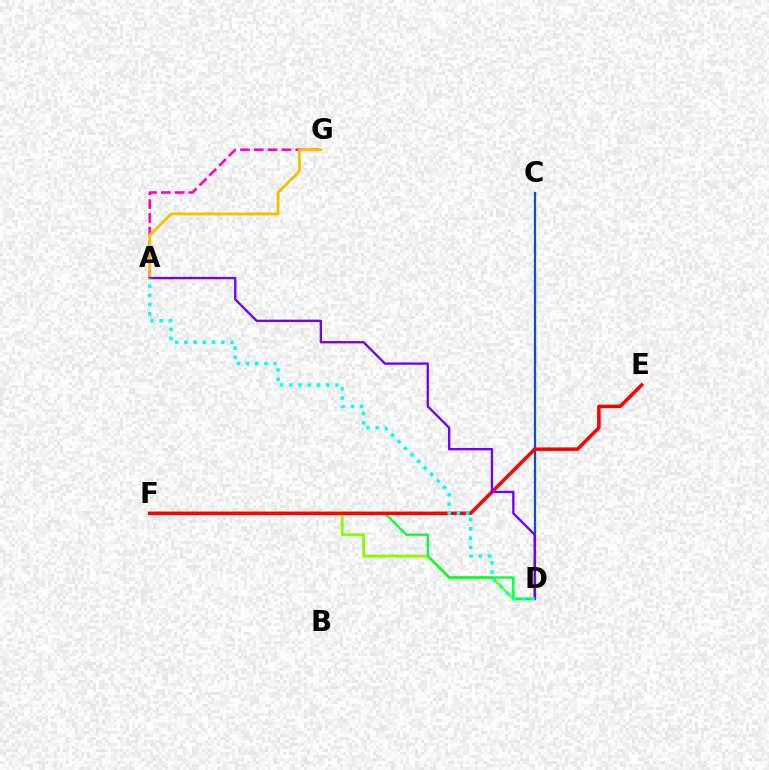{('C', 'D'): [{'color': '#004bff', 'line_style': 'solid', 'thickness': 1.61}], ('A', 'G'): [{'color': '#ff00cf', 'line_style': 'dashed', 'thickness': 1.88}, {'color': '#ffbd00', 'line_style': 'solid', 'thickness': 2.01}], ('D', 'F'): [{'color': '#84ff00', 'line_style': 'solid', 'thickness': 2.04}, {'color': '#00ff39', 'line_style': 'solid', 'thickness': 1.63}], ('E', 'F'): [{'color': '#ff0000', 'line_style': 'solid', 'thickness': 2.56}], ('A', 'D'): [{'color': '#7200ff', 'line_style': 'solid', 'thickness': 1.68}, {'color': '#00fff6', 'line_style': 'dotted', 'thickness': 2.51}]}